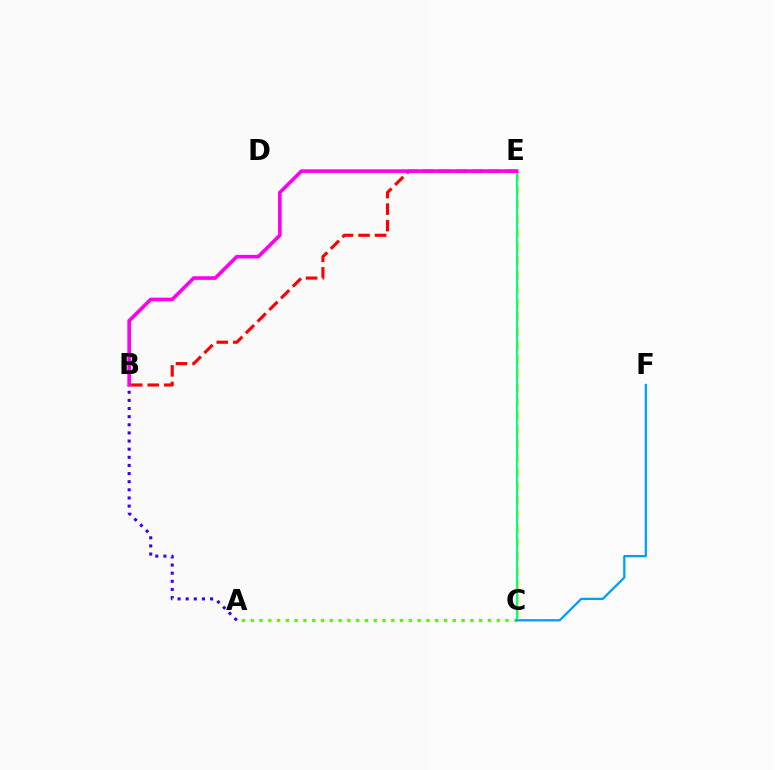{('C', 'E'): [{'color': '#ffd500', 'line_style': 'dashed', 'thickness': 1.91}, {'color': '#00ff86', 'line_style': 'solid', 'thickness': 1.52}], ('B', 'E'): [{'color': '#ff0000', 'line_style': 'dashed', 'thickness': 2.25}, {'color': '#ff00ed', 'line_style': 'solid', 'thickness': 2.61}], ('A', 'C'): [{'color': '#4fff00', 'line_style': 'dotted', 'thickness': 2.39}], ('A', 'B'): [{'color': '#3700ff', 'line_style': 'dotted', 'thickness': 2.21}], ('C', 'F'): [{'color': '#009eff', 'line_style': 'solid', 'thickness': 1.63}]}